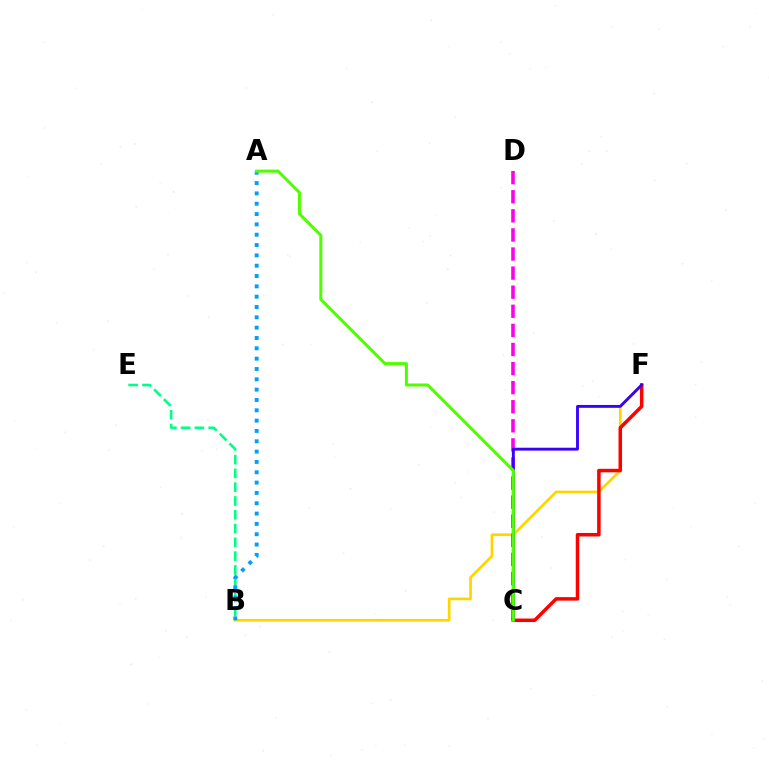{('B', 'F'): [{'color': '#ffd500', 'line_style': 'solid', 'thickness': 1.94}], ('C', 'D'): [{'color': '#ff00ed', 'line_style': 'dashed', 'thickness': 2.59}], ('C', 'F'): [{'color': '#ff0000', 'line_style': 'solid', 'thickness': 2.53}, {'color': '#3700ff', 'line_style': 'solid', 'thickness': 2.07}], ('B', 'E'): [{'color': '#00ff86', 'line_style': 'dashed', 'thickness': 1.87}], ('A', 'B'): [{'color': '#009eff', 'line_style': 'dotted', 'thickness': 2.81}], ('A', 'C'): [{'color': '#4fff00', 'line_style': 'solid', 'thickness': 2.18}]}